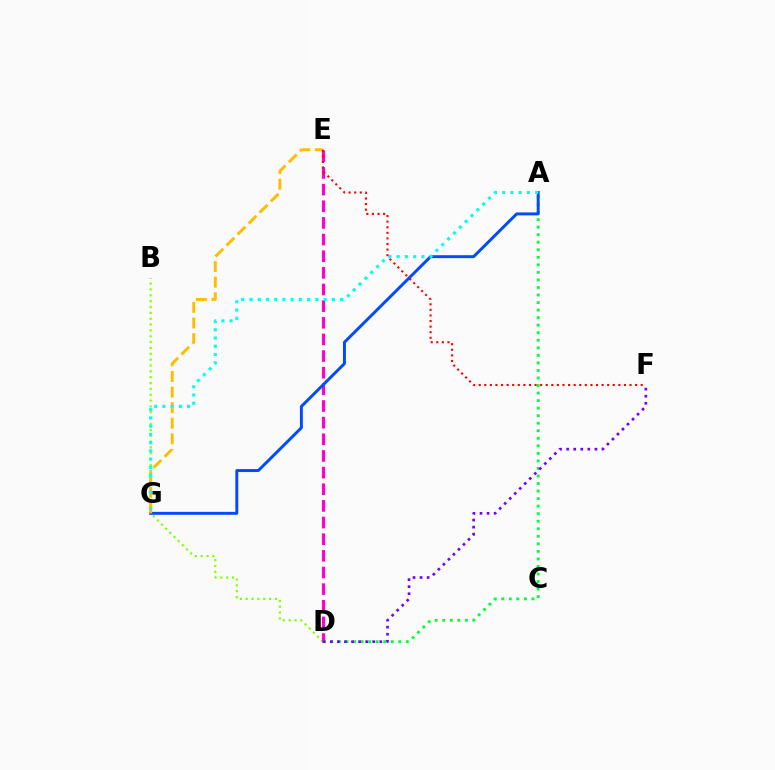{('B', 'D'): [{'color': '#84ff00', 'line_style': 'dotted', 'thickness': 1.59}], ('D', 'E'): [{'color': '#ff00cf', 'line_style': 'dashed', 'thickness': 2.26}], ('A', 'D'): [{'color': '#00ff39', 'line_style': 'dotted', 'thickness': 2.05}], ('A', 'G'): [{'color': '#004bff', 'line_style': 'solid', 'thickness': 2.12}, {'color': '#00fff6', 'line_style': 'dotted', 'thickness': 2.24}], ('E', 'G'): [{'color': '#ffbd00', 'line_style': 'dashed', 'thickness': 2.12}], ('E', 'F'): [{'color': '#ff0000', 'line_style': 'dotted', 'thickness': 1.52}], ('D', 'F'): [{'color': '#7200ff', 'line_style': 'dotted', 'thickness': 1.92}]}